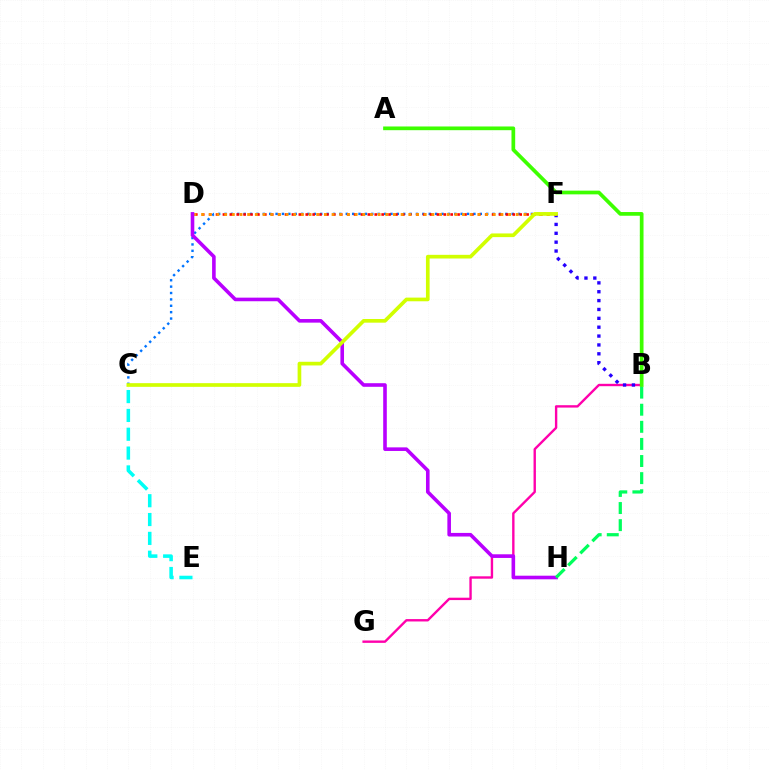{('B', 'G'): [{'color': '#ff00ac', 'line_style': 'solid', 'thickness': 1.72}], ('C', 'F'): [{'color': '#0074ff', 'line_style': 'dotted', 'thickness': 1.73}, {'color': '#d1ff00', 'line_style': 'solid', 'thickness': 2.65}], ('B', 'F'): [{'color': '#2500ff', 'line_style': 'dotted', 'thickness': 2.41}], ('C', 'E'): [{'color': '#00fff6', 'line_style': 'dashed', 'thickness': 2.56}], ('D', 'F'): [{'color': '#ff0000', 'line_style': 'dotted', 'thickness': 1.88}, {'color': '#ff9400', 'line_style': 'dotted', 'thickness': 2.08}], ('D', 'H'): [{'color': '#b900ff', 'line_style': 'solid', 'thickness': 2.59}], ('B', 'H'): [{'color': '#00ff5c', 'line_style': 'dashed', 'thickness': 2.32}], ('A', 'B'): [{'color': '#3dff00', 'line_style': 'solid', 'thickness': 2.67}]}